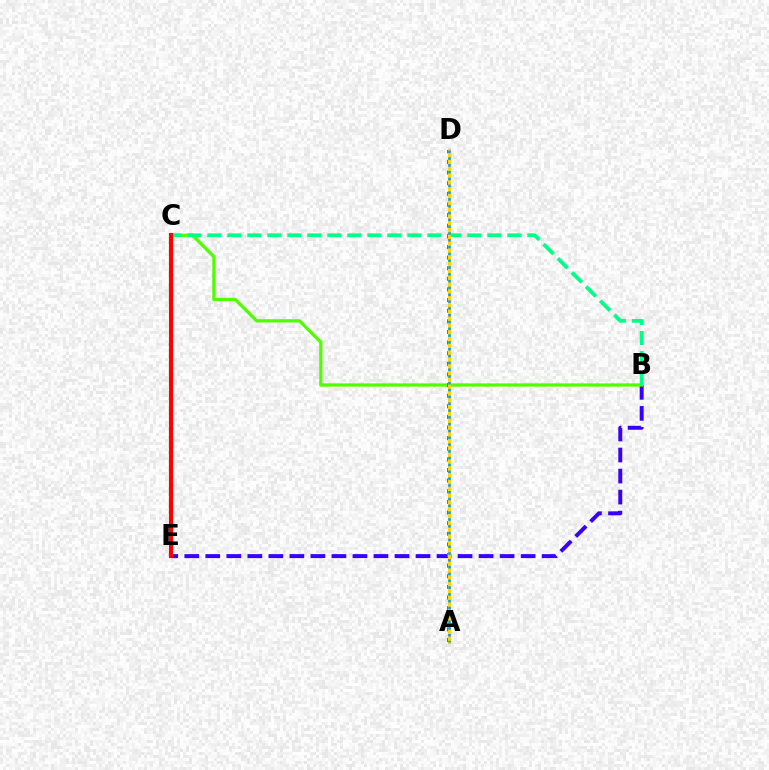{('B', 'E'): [{'color': '#3700ff', 'line_style': 'dashed', 'thickness': 2.86}], ('B', 'C'): [{'color': '#4fff00', 'line_style': 'solid', 'thickness': 2.34}, {'color': '#00ff86', 'line_style': 'dashed', 'thickness': 2.72}], ('A', 'D'): [{'color': '#ff00ed', 'line_style': 'dotted', 'thickness': 2.89}, {'color': '#ffd500', 'line_style': 'solid', 'thickness': 2.29}, {'color': '#009eff', 'line_style': 'dotted', 'thickness': 1.85}], ('C', 'E'): [{'color': '#ff0000', 'line_style': 'solid', 'thickness': 2.98}]}